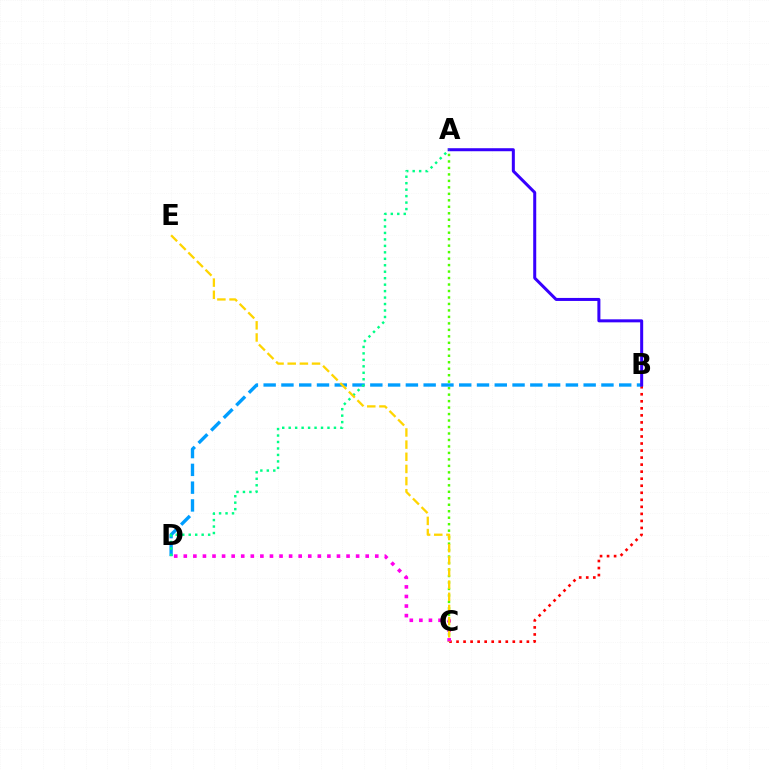{('A', 'C'): [{'color': '#4fff00', 'line_style': 'dotted', 'thickness': 1.76}], ('B', 'C'): [{'color': '#ff0000', 'line_style': 'dotted', 'thickness': 1.91}], ('B', 'D'): [{'color': '#009eff', 'line_style': 'dashed', 'thickness': 2.42}], ('C', 'D'): [{'color': '#ff00ed', 'line_style': 'dotted', 'thickness': 2.6}], ('A', 'B'): [{'color': '#3700ff', 'line_style': 'solid', 'thickness': 2.17}], ('A', 'D'): [{'color': '#00ff86', 'line_style': 'dotted', 'thickness': 1.76}], ('C', 'E'): [{'color': '#ffd500', 'line_style': 'dashed', 'thickness': 1.65}]}